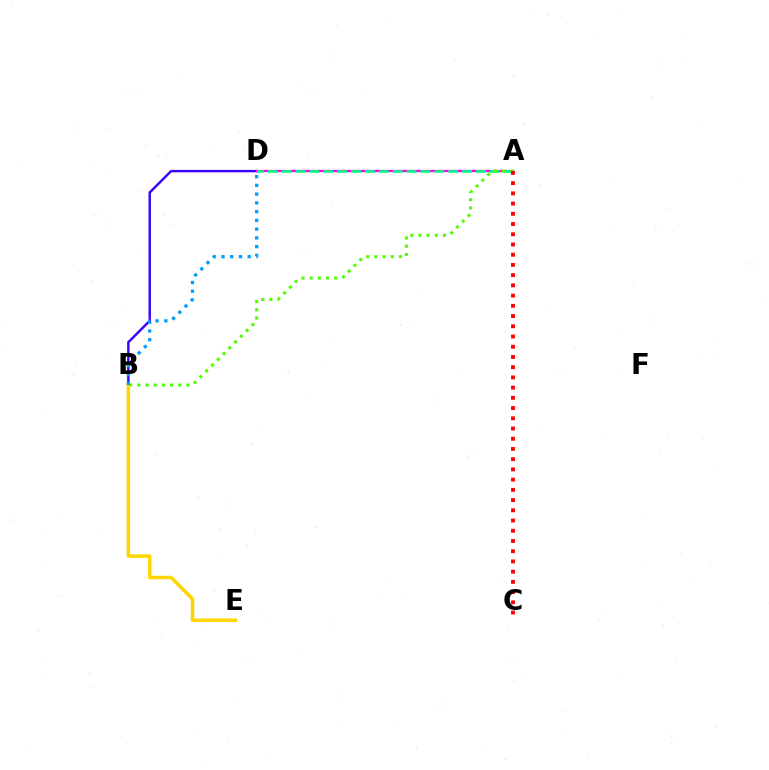{('B', 'D'): [{'color': '#3700ff', 'line_style': 'solid', 'thickness': 1.73}, {'color': '#009eff', 'line_style': 'dotted', 'thickness': 2.38}], ('A', 'D'): [{'color': '#ff00ed', 'line_style': 'solid', 'thickness': 1.63}, {'color': '#00ff86', 'line_style': 'dashed', 'thickness': 1.88}], ('A', 'B'): [{'color': '#4fff00', 'line_style': 'dotted', 'thickness': 2.22}], ('B', 'E'): [{'color': '#ffd500', 'line_style': 'solid', 'thickness': 2.53}], ('A', 'C'): [{'color': '#ff0000', 'line_style': 'dotted', 'thickness': 2.78}]}